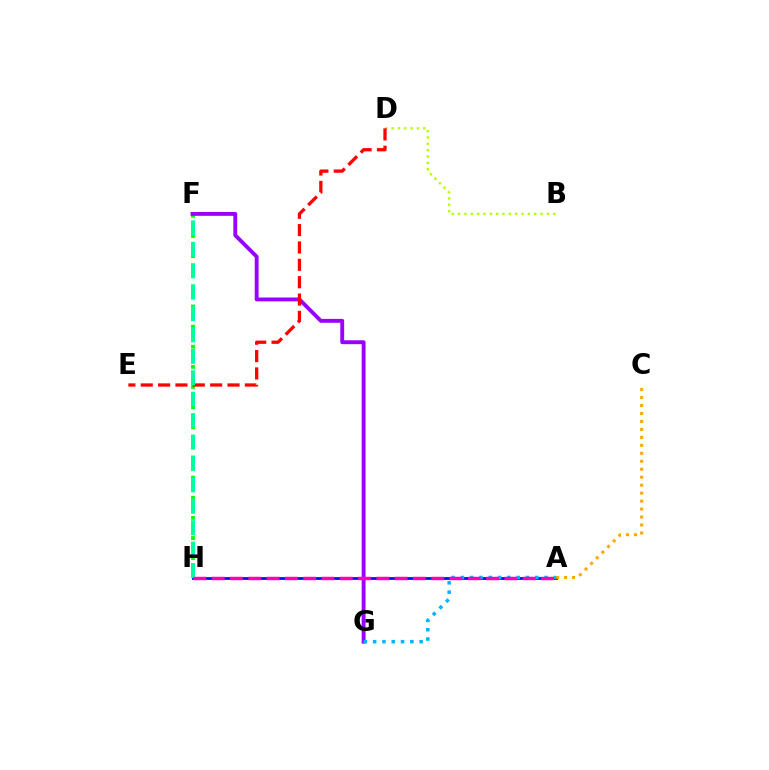{('F', 'H'): [{'color': '#08ff00', 'line_style': 'dotted', 'thickness': 2.73}, {'color': '#00ff9d', 'line_style': 'dashed', 'thickness': 2.91}], ('F', 'G'): [{'color': '#9b00ff', 'line_style': 'solid', 'thickness': 2.8}], ('A', 'H'): [{'color': '#0010ff', 'line_style': 'solid', 'thickness': 2.01}, {'color': '#ff00bd', 'line_style': 'dashed', 'thickness': 2.49}], ('A', 'C'): [{'color': '#ffa500', 'line_style': 'dotted', 'thickness': 2.16}], ('B', 'D'): [{'color': '#b3ff00', 'line_style': 'dotted', 'thickness': 1.72}], ('A', 'G'): [{'color': '#00b5ff', 'line_style': 'dotted', 'thickness': 2.53}], ('D', 'E'): [{'color': '#ff0000', 'line_style': 'dashed', 'thickness': 2.36}]}